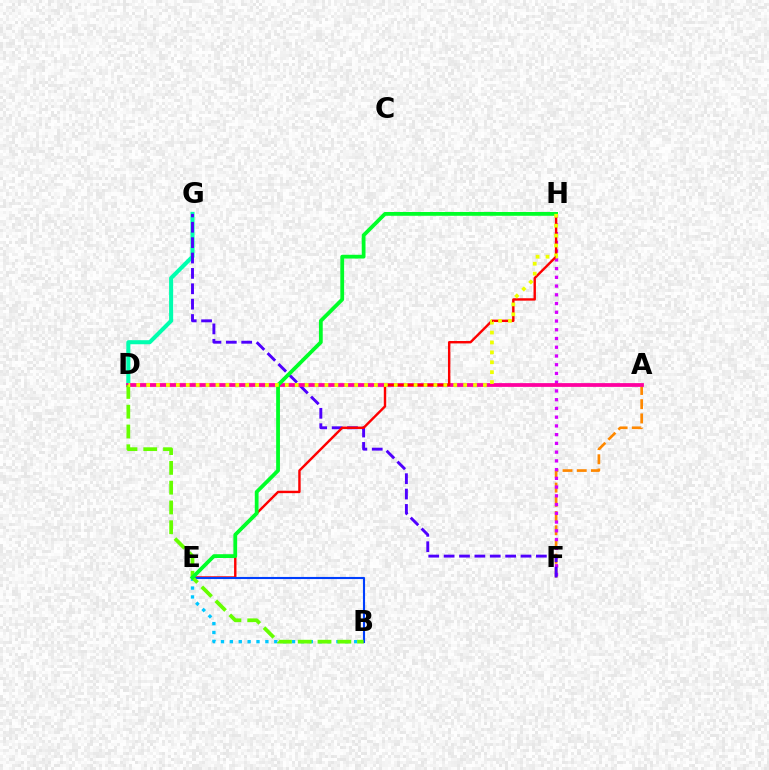{('B', 'E'): [{'color': '#00c7ff', 'line_style': 'dotted', 'thickness': 2.41}, {'color': '#003fff', 'line_style': 'solid', 'thickness': 1.53}], ('A', 'F'): [{'color': '#ff8800', 'line_style': 'dashed', 'thickness': 1.93}], ('F', 'H'): [{'color': '#d600ff', 'line_style': 'dotted', 'thickness': 2.37}], ('D', 'G'): [{'color': '#00ffaf', 'line_style': 'solid', 'thickness': 2.93}], ('F', 'G'): [{'color': '#4f00ff', 'line_style': 'dashed', 'thickness': 2.09}], ('A', 'D'): [{'color': '#ff00a0', 'line_style': 'solid', 'thickness': 2.71}], ('E', 'H'): [{'color': '#ff0000', 'line_style': 'solid', 'thickness': 1.74}, {'color': '#00ff27', 'line_style': 'solid', 'thickness': 2.73}], ('B', 'D'): [{'color': '#66ff00', 'line_style': 'dashed', 'thickness': 2.69}], ('D', 'H'): [{'color': '#eeff00', 'line_style': 'dotted', 'thickness': 2.69}]}